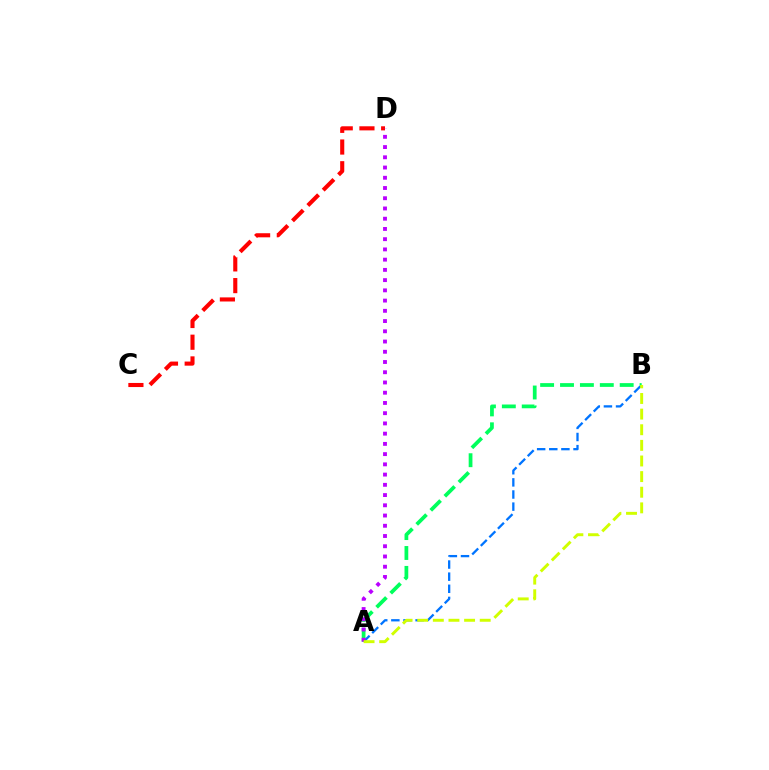{('A', 'B'): [{'color': '#00ff5c', 'line_style': 'dashed', 'thickness': 2.7}, {'color': '#0074ff', 'line_style': 'dashed', 'thickness': 1.65}, {'color': '#d1ff00', 'line_style': 'dashed', 'thickness': 2.12}], ('C', 'D'): [{'color': '#ff0000', 'line_style': 'dashed', 'thickness': 2.95}], ('A', 'D'): [{'color': '#b900ff', 'line_style': 'dotted', 'thickness': 2.78}]}